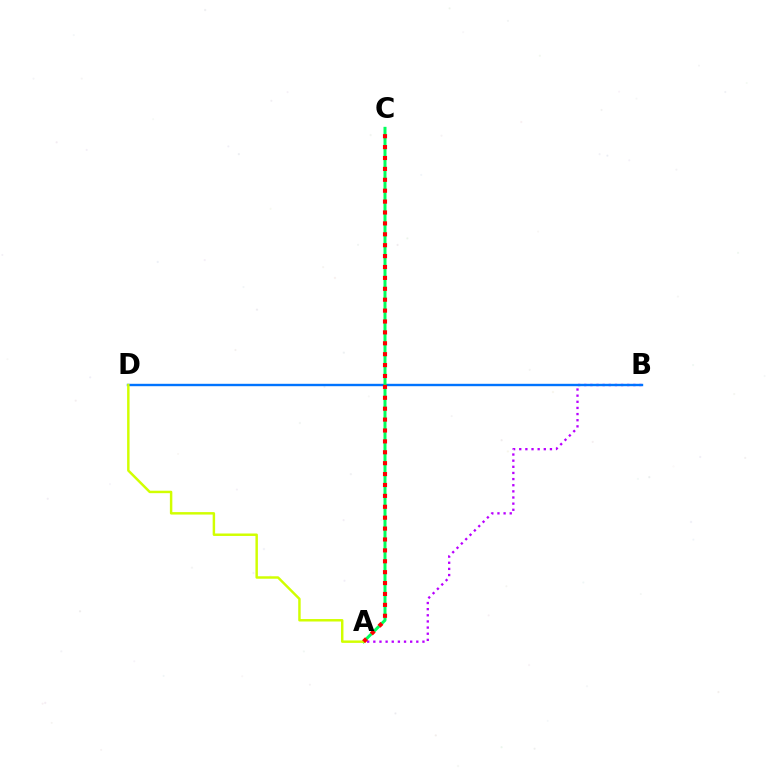{('A', 'B'): [{'color': '#b900ff', 'line_style': 'dotted', 'thickness': 1.67}], ('B', 'D'): [{'color': '#0074ff', 'line_style': 'solid', 'thickness': 1.73}], ('A', 'C'): [{'color': '#00ff5c', 'line_style': 'solid', 'thickness': 2.16}, {'color': '#ff0000', 'line_style': 'dotted', 'thickness': 2.96}], ('A', 'D'): [{'color': '#d1ff00', 'line_style': 'solid', 'thickness': 1.77}]}